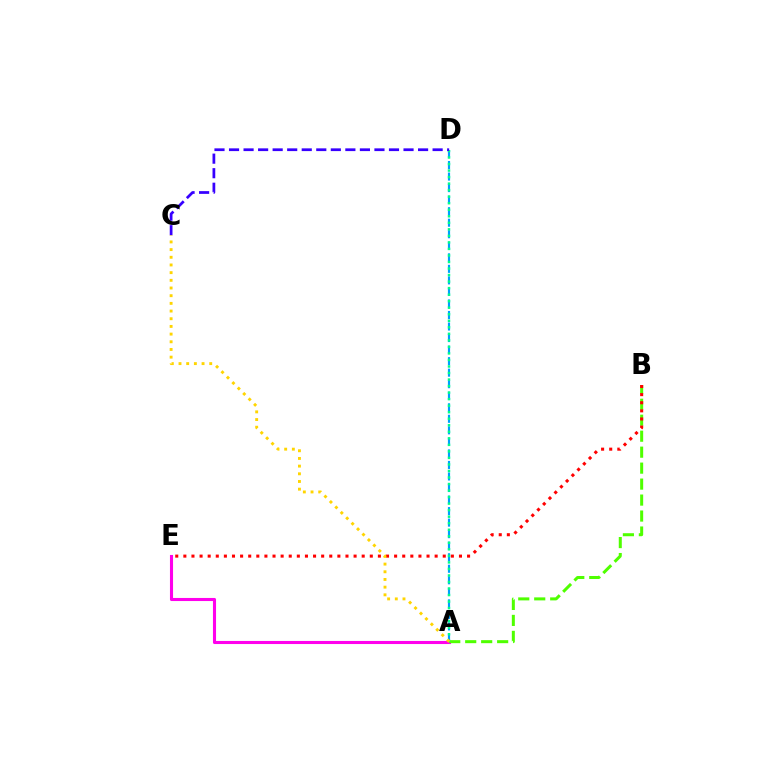{('A', 'E'): [{'color': '#ff00ed', 'line_style': 'solid', 'thickness': 2.22}], ('A', 'D'): [{'color': '#009eff', 'line_style': 'dashed', 'thickness': 1.57}, {'color': '#00ff86', 'line_style': 'dotted', 'thickness': 1.77}], ('A', 'B'): [{'color': '#4fff00', 'line_style': 'dashed', 'thickness': 2.17}], ('C', 'D'): [{'color': '#3700ff', 'line_style': 'dashed', 'thickness': 1.98}], ('B', 'E'): [{'color': '#ff0000', 'line_style': 'dotted', 'thickness': 2.2}], ('A', 'C'): [{'color': '#ffd500', 'line_style': 'dotted', 'thickness': 2.09}]}